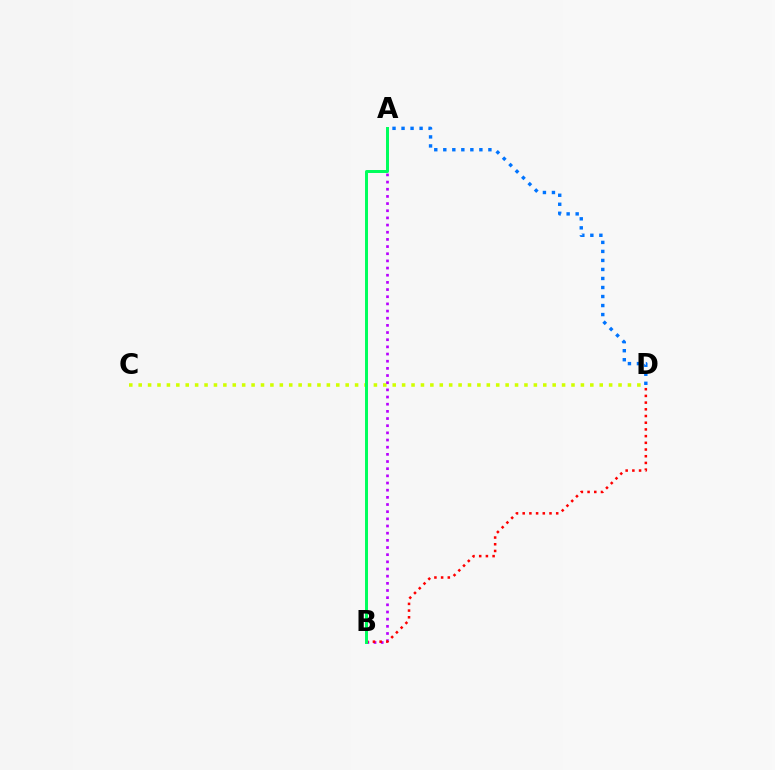{('C', 'D'): [{'color': '#d1ff00', 'line_style': 'dotted', 'thickness': 2.56}], ('A', 'B'): [{'color': '#b900ff', 'line_style': 'dotted', 'thickness': 1.95}, {'color': '#00ff5c', 'line_style': 'solid', 'thickness': 2.14}], ('B', 'D'): [{'color': '#ff0000', 'line_style': 'dotted', 'thickness': 1.82}], ('A', 'D'): [{'color': '#0074ff', 'line_style': 'dotted', 'thickness': 2.45}]}